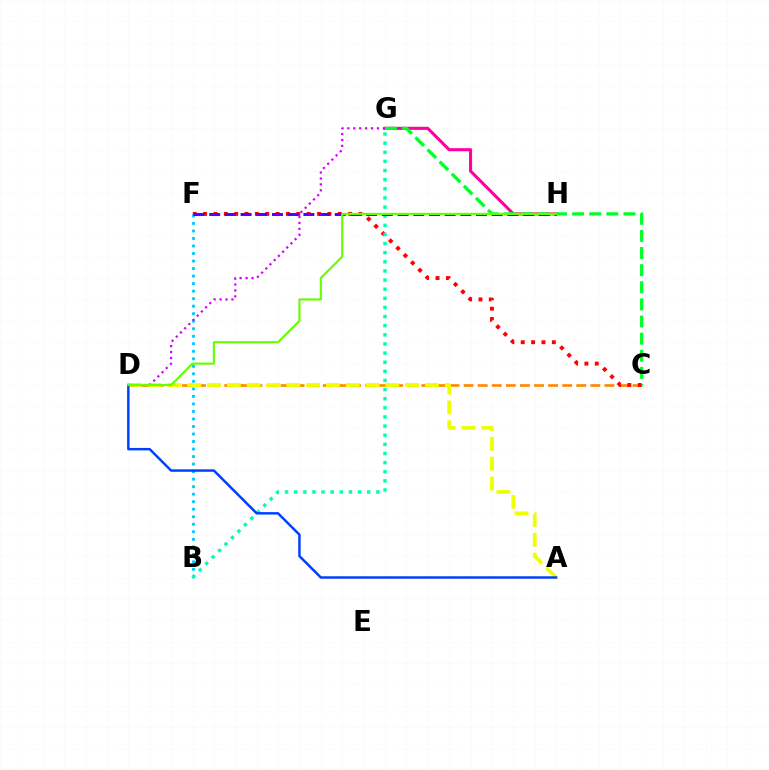{('C', 'D'): [{'color': '#ff8800', 'line_style': 'dashed', 'thickness': 1.91}], ('G', 'H'): [{'color': '#ff00a0', 'line_style': 'solid', 'thickness': 2.22}], ('C', 'G'): [{'color': '#00ff27', 'line_style': 'dashed', 'thickness': 2.33}], ('C', 'F'): [{'color': '#ff0000', 'line_style': 'dotted', 'thickness': 2.81}], ('A', 'D'): [{'color': '#eeff00', 'line_style': 'dashed', 'thickness': 2.69}, {'color': '#003fff', 'line_style': 'solid', 'thickness': 1.77}], ('B', 'F'): [{'color': '#00c7ff', 'line_style': 'dotted', 'thickness': 2.04}], ('B', 'G'): [{'color': '#00ffaf', 'line_style': 'dotted', 'thickness': 2.48}], ('F', 'H'): [{'color': '#4f00ff', 'line_style': 'dashed', 'thickness': 2.13}], ('D', 'G'): [{'color': '#d600ff', 'line_style': 'dotted', 'thickness': 1.61}], ('D', 'H'): [{'color': '#66ff00', 'line_style': 'solid', 'thickness': 1.54}]}